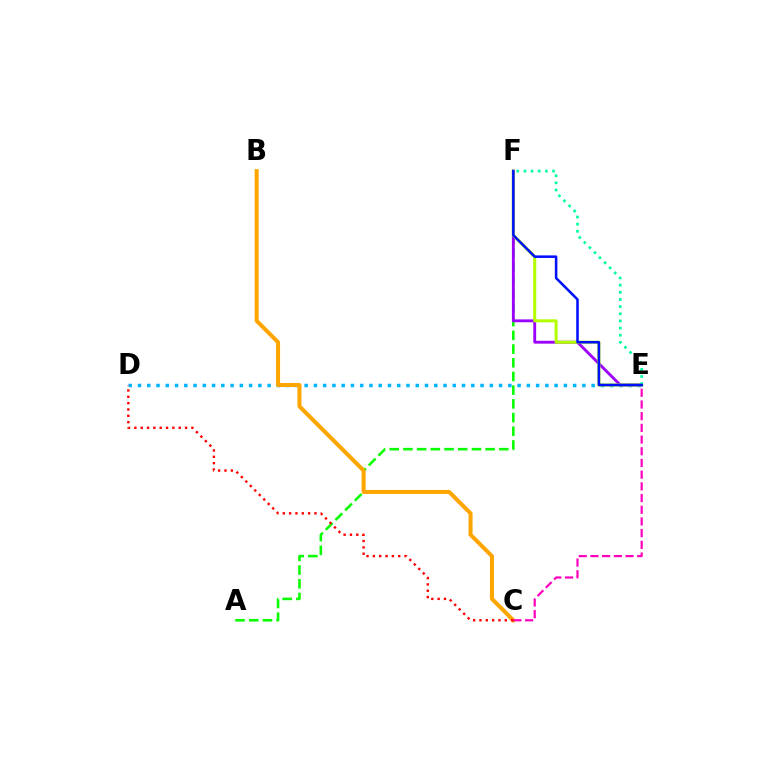{('D', 'E'): [{'color': '#00b5ff', 'line_style': 'dotted', 'thickness': 2.52}], ('A', 'F'): [{'color': '#08ff00', 'line_style': 'dashed', 'thickness': 1.86}], ('E', 'F'): [{'color': '#9b00ff', 'line_style': 'solid', 'thickness': 2.06}, {'color': '#b3ff00', 'line_style': 'solid', 'thickness': 2.19}, {'color': '#00ff9d', 'line_style': 'dotted', 'thickness': 1.94}, {'color': '#0010ff', 'line_style': 'solid', 'thickness': 1.84}], ('B', 'C'): [{'color': '#ffa500', 'line_style': 'solid', 'thickness': 2.9}], ('C', 'E'): [{'color': '#ff00bd', 'line_style': 'dashed', 'thickness': 1.59}], ('C', 'D'): [{'color': '#ff0000', 'line_style': 'dotted', 'thickness': 1.72}]}